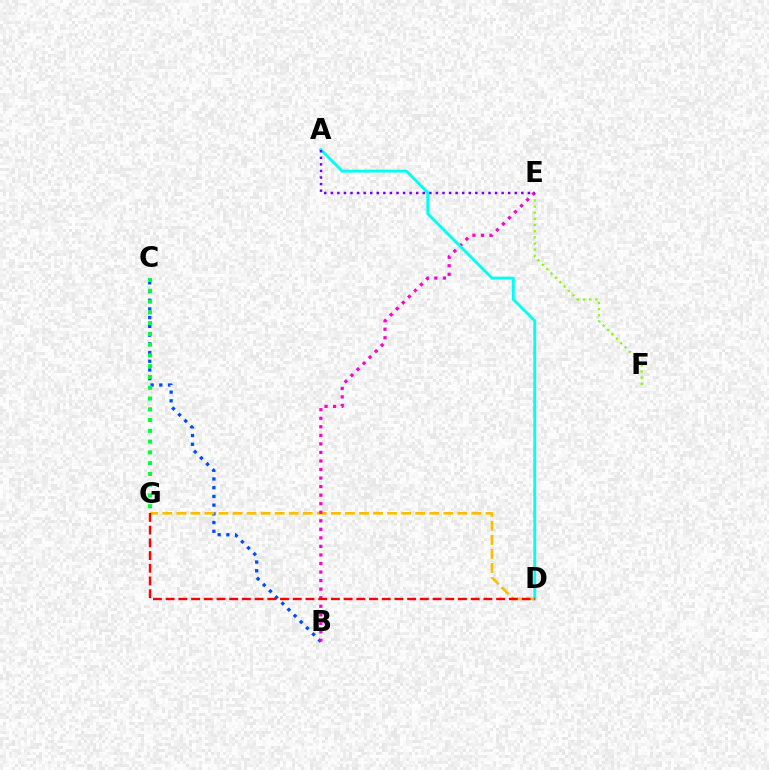{('B', 'C'): [{'color': '#004bff', 'line_style': 'dotted', 'thickness': 2.37}], ('D', 'G'): [{'color': '#ffbd00', 'line_style': 'dashed', 'thickness': 1.91}, {'color': '#ff0000', 'line_style': 'dashed', 'thickness': 1.73}], ('E', 'F'): [{'color': '#84ff00', 'line_style': 'dotted', 'thickness': 1.67}], ('B', 'E'): [{'color': '#ff00cf', 'line_style': 'dotted', 'thickness': 2.32}], ('A', 'D'): [{'color': '#00fff6', 'line_style': 'solid', 'thickness': 2.06}], ('A', 'E'): [{'color': '#7200ff', 'line_style': 'dotted', 'thickness': 1.79}], ('C', 'G'): [{'color': '#00ff39', 'line_style': 'dotted', 'thickness': 2.93}]}